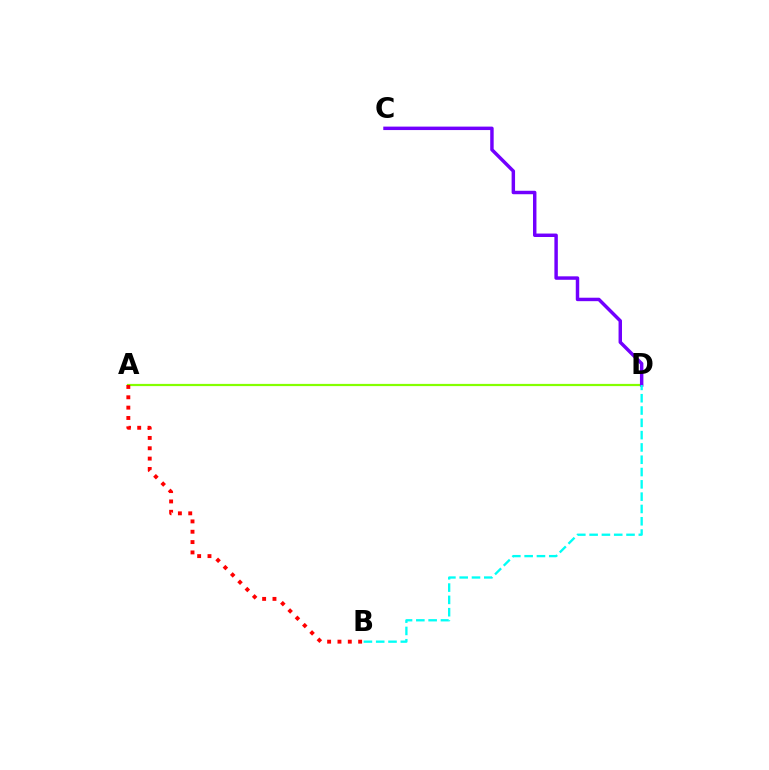{('A', 'D'): [{'color': '#84ff00', 'line_style': 'solid', 'thickness': 1.59}], ('C', 'D'): [{'color': '#7200ff', 'line_style': 'solid', 'thickness': 2.48}], ('A', 'B'): [{'color': '#ff0000', 'line_style': 'dotted', 'thickness': 2.81}], ('B', 'D'): [{'color': '#00fff6', 'line_style': 'dashed', 'thickness': 1.67}]}